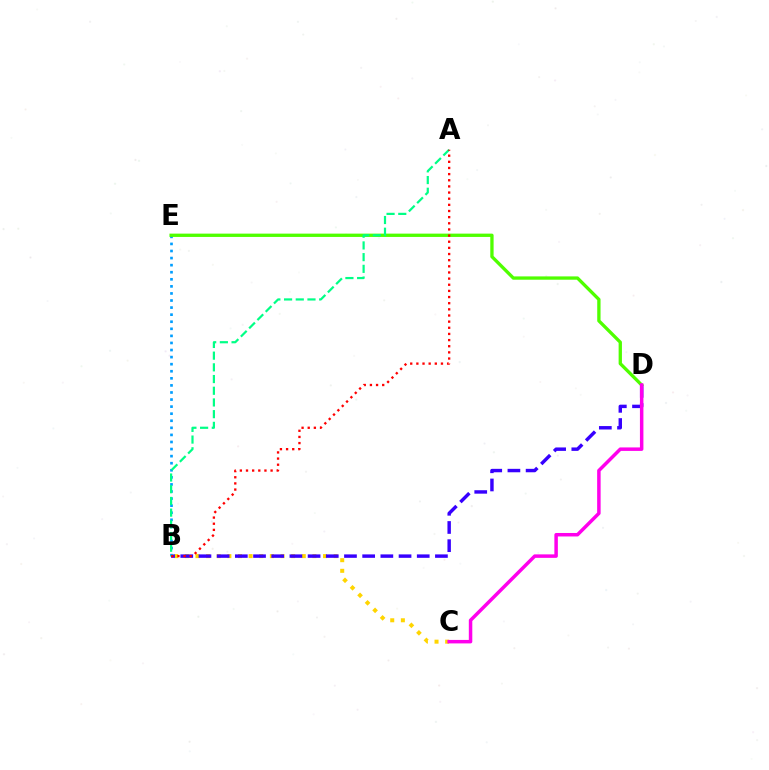{('B', 'C'): [{'color': '#ffd500', 'line_style': 'dotted', 'thickness': 2.89}], ('B', 'D'): [{'color': '#3700ff', 'line_style': 'dashed', 'thickness': 2.47}], ('B', 'E'): [{'color': '#009eff', 'line_style': 'dotted', 'thickness': 1.92}], ('D', 'E'): [{'color': '#4fff00', 'line_style': 'solid', 'thickness': 2.39}], ('A', 'B'): [{'color': '#00ff86', 'line_style': 'dashed', 'thickness': 1.59}, {'color': '#ff0000', 'line_style': 'dotted', 'thickness': 1.67}], ('C', 'D'): [{'color': '#ff00ed', 'line_style': 'solid', 'thickness': 2.51}]}